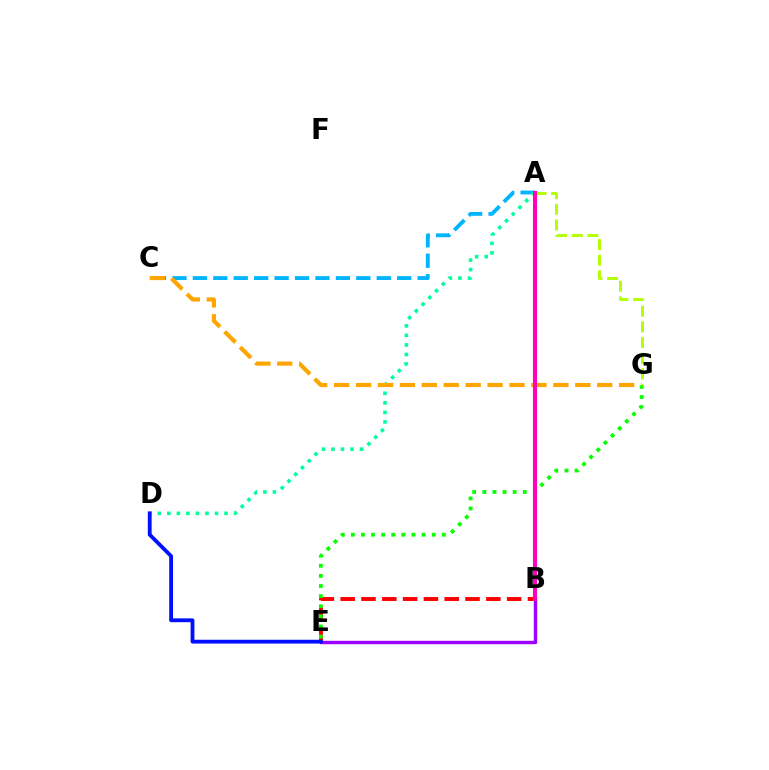{('B', 'E'): [{'color': '#ff0000', 'line_style': 'dashed', 'thickness': 2.83}, {'color': '#9b00ff', 'line_style': 'solid', 'thickness': 2.45}], ('A', 'C'): [{'color': '#00b5ff', 'line_style': 'dashed', 'thickness': 2.78}], ('A', 'D'): [{'color': '#00ff9d', 'line_style': 'dotted', 'thickness': 2.59}], ('E', 'G'): [{'color': '#08ff00', 'line_style': 'dotted', 'thickness': 2.75}], ('C', 'G'): [{'color': '#ffa500', 'line_style': 'dashed', 'thickness': 2.98}], ('D', 'E'): [{'color': '#0010ff', 'line_style': 'solid', 'thickness': 2.75}], ('A', 'G'): [{'color': '#b3ff00', 'line_style': 'dashed', 'thickness': 2.13}], ('A', 'B'): [{'color': '#ff00bd', 'line_style': 'solid', 'thickness': 2.94}]}